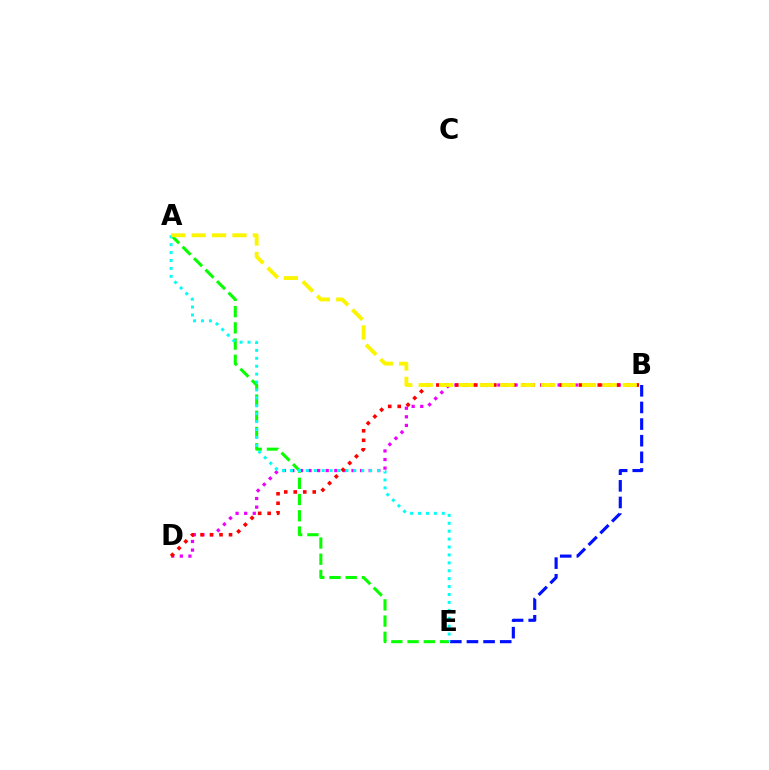{('B', 'D'): [{'color': '#ee00ff', 'line_style': 'dotted', 'thickness': 2.34}, {'color': '#ff0000', 'line_style': 'dotted', 'thickness': 2.58}], ('A', 'E'): [{'color': '#08ff00', 'line_style': 'dashed', 'thickness': 2.2}, {'color': '#00fff6', 'line_style': 'dotted', 'thickness': 2.15}], ('B', 'E'): [{'color': '#0010ff', 'line_style': 'dashed', 'thickness': 2.26}], ('A', 'B'): [{'color': '#fcf500', 'line_style': 'dashed', 'thickness': 2.77}]}